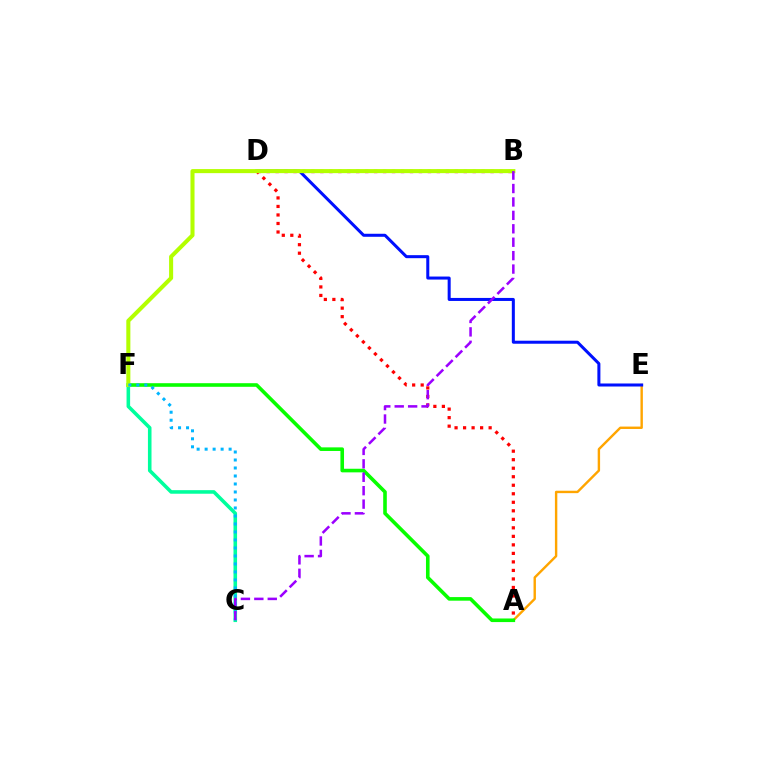{('A', 'E'): [{'color': '#ffa500', 'line_style': 'solid', 'thickness': 1.73}], ('A', 'D'): [{'color': '#ff0000', 'line_style': 'dotted', 'thickness': 2.31}], ('A', 'F'): [{'color': '#08ff00', 'line_style': 'solid', 'thickness': 2.59}], ('C', 'F'): [{'color': '#00ff9d', 'line_style': 'solid', 'thickness': 2.57}, {'color': '#00b5ff', 'line_style': 'dotted', 'thickness': 2.17}], ('B', 'D'): [{'color': '#ff00bd', 'line_style': 'dotted', 'thickness': 2.43}], ('D', 'E'): [{'color': '#0010ff', 'line_style': 'solid', 'thickness': 2.18}], ('B', 'F'): [{'color': '#b3ff00', 'line_style': 'solid', 'thickness': 2.92}], ('B', 'C'): [{'color': '#9b00ff', 'line_style': 'dashed', 'thickness': 1.82}]}